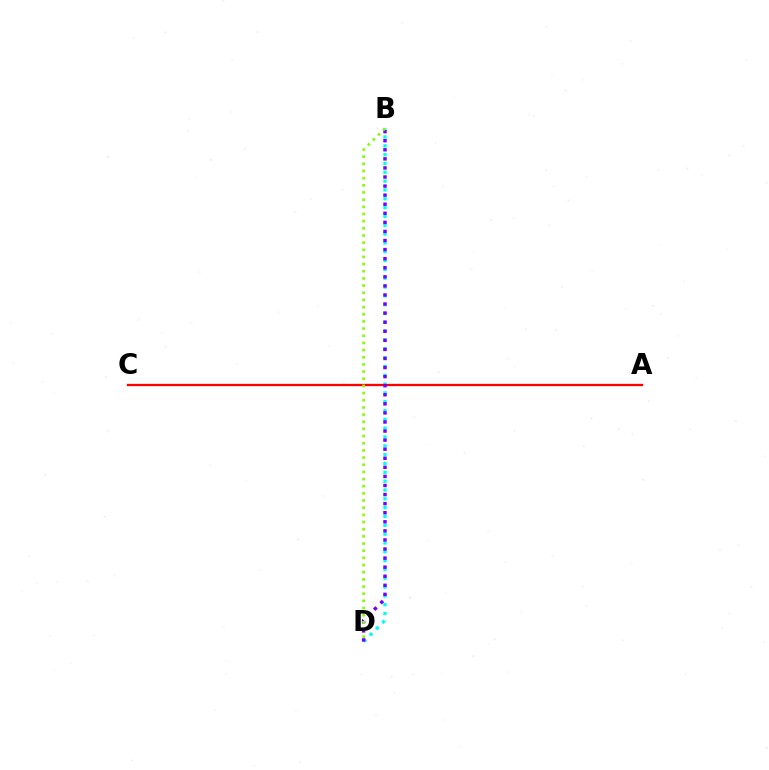{('B', 'D'): [{'color': '#00fff6', 'line_style': 'dotted', 'thickness': 2.4}, {'color': '#7200ff', 'line_style': 'dotted', 'thickness': 2.47}, {'color': '#84ff00', 'line_style': 'dotted', 'thickness': 1.95}], ('A', 'C'): [{'color': '#ff0000', 'line_style': 'solid', 'thickness': 1.66}]}